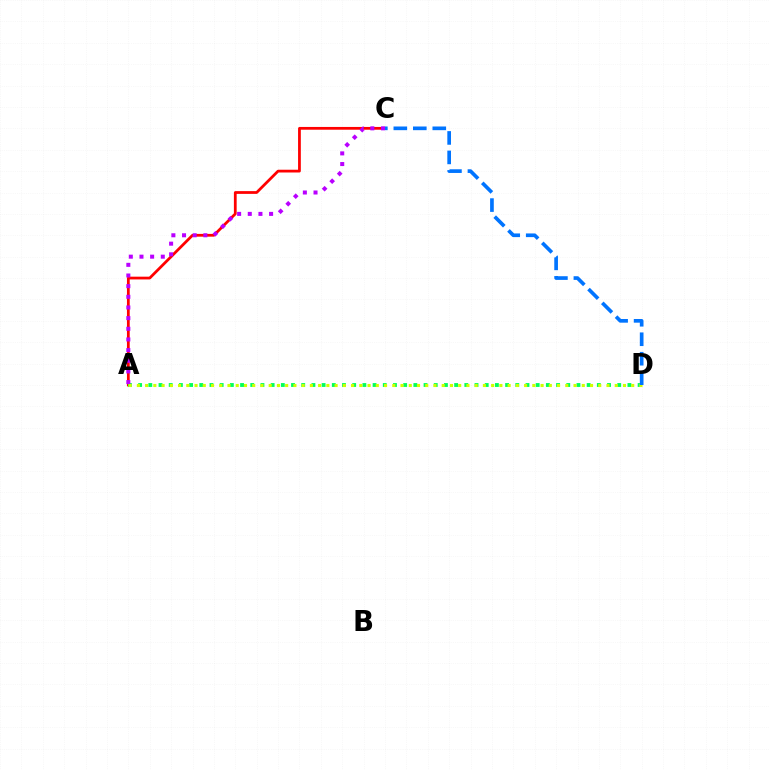{('A', 'C'): [{'color': '#ff0000', 'line_style': 'solid', 'thickness': 1.99}, {'color': '#b900ff', 'line_style': 'dotted', 'thickness': 2.9}], ('A', 'D'): [{'color': '#00ff5c', 'line_style': 'dotted', 'thickness': 2.77}, {'color': '#d1ff00', 'line_style': 'dotted', 'thickness': 2.24}], ('C', 'D'): [{'color': '#0074ff', 'line_style': 'dashed', 'thickness': 2.65}]}